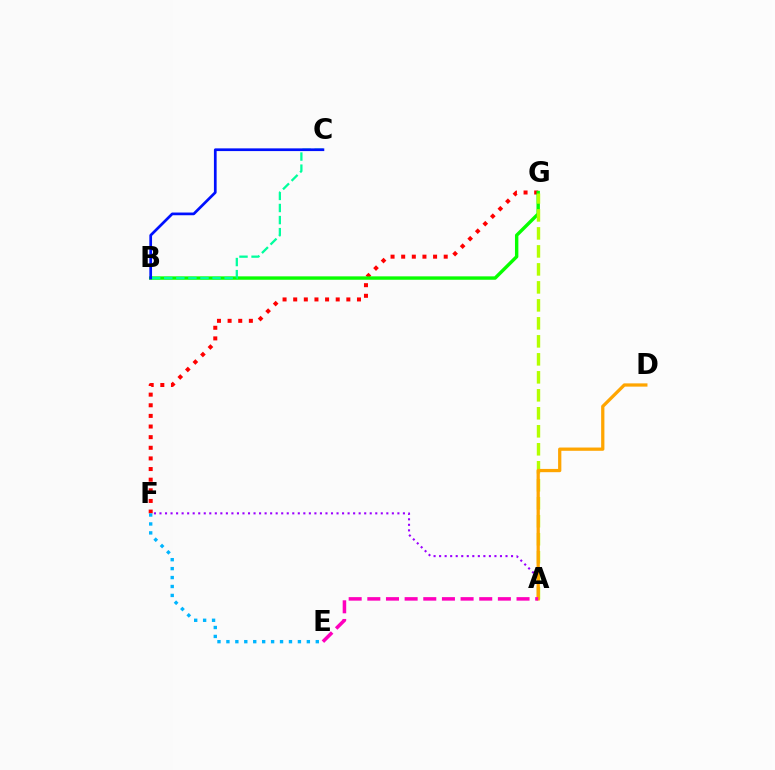{('F', 'G'): [{'color': '#ff0000', 'line_style': 'dotted', 'thickness': 2.89}], ('B', 'G'): [{'color': '#08ff00', 'line_style': 'solid', 'thickness': 2.45}], ('E', 'F'): [{'color': '#00b5ff', 'line_style': 'dotted', 'thickness': 2.43}], ('A', 'F'): [{'color': '#9b00ff', 'line_style': 'dotted', 'thickness': 1.5}], ('A', 'G'): [{'color': '#b3ff00', 'line_style': 'dashed', 'thickness': 2.44}], ('A', 'D'): [{'color': '#ffa500', 'line_style': 'solid', 'thickness': 2.35}], ('A', 'E'): [{'color': '#ff00bd', 'line_style': 'dashed', 'thickness': 2.53}], ('B', 'C'): [{'color': '#00ff9d', 'line_style': 'dashed', 'thickness': 1.64}, {'color': '#0010ff', 'line_style': 'solid', 'thickness': 1.95}]}